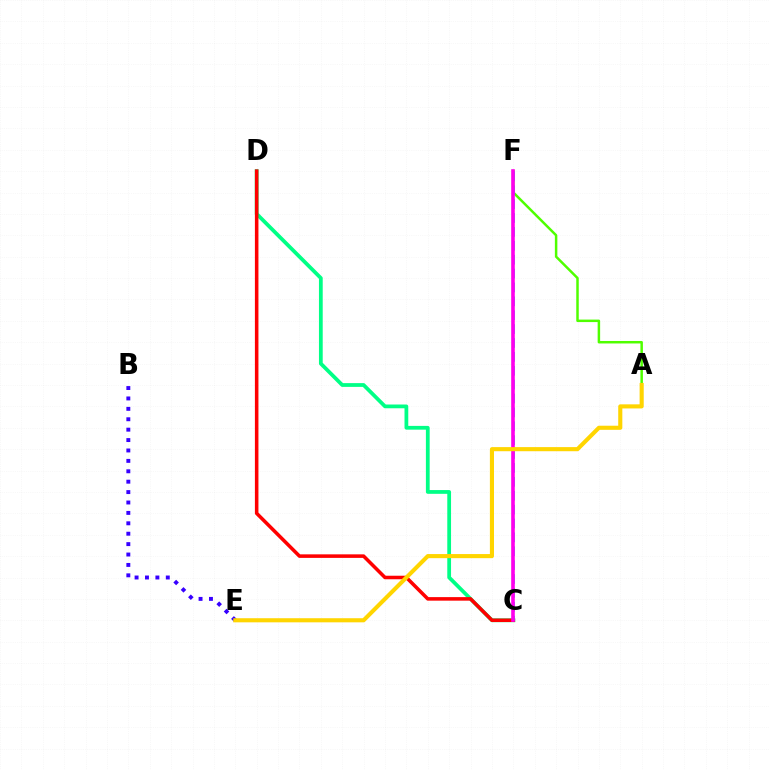{('A', 'F'): [{'color': '#4fff00', 'line_style': 'solid', 'thickness': 1.79}], ('C', 'D'): [{'color': '#00ff86', 'line_style': 'solid', 'thickness': 2.71}, {'color': '#ff0000', 'line_style': 'solid', 'thickness': 2.55}], ('B', 'E'): [{'color': '#3700ff', 'line_style': 'dotted', 'thickness': 2.83}], ('C', 'F'): [{'color': '#009eff', 'line_style': 'dashed', 'thickness': 1.89}, {'color': '#ff00ed', 'line_style': 'solid', 'thickness': 2.6}], ('A', 'E'): [{'color': '#ffd500', 'line_style': 'solid', 'thickness': 2.96}]}